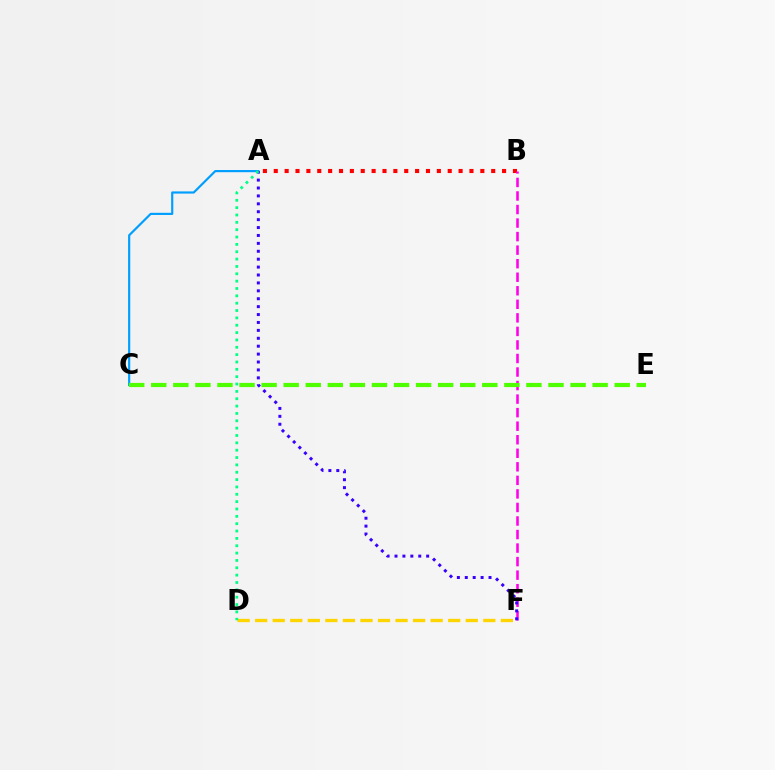{('D', 'F'): [{'color': '#ffd500', 'line_style': 'dashed', 'thickness': 2.38}], ('A', 'B'): [{'color': '#ff0000', 'line_style': 'dotted', 'thickness': 2.95}], ('B', 'F'): [{'color': '#ff00ed', 'line_style': 'dashed', 'thickness': 1.84}], ('A', 'C'): [{'color': '#009eff', 'line_style': 'solid', 'thickness': 1.56}], ('C', 'E'): [{'color': '#4fff00', 'line_style': 'dashed', 'thickness': 3.0}], ('A', 'F'): [{'color': '#3700ff', 'line_style': 'dotted', 'thickness': 2.15}], ('A', 'D'): [{'color': '#00ff86', 'line_style': 'dotted', 'thickness': 2.0}]}